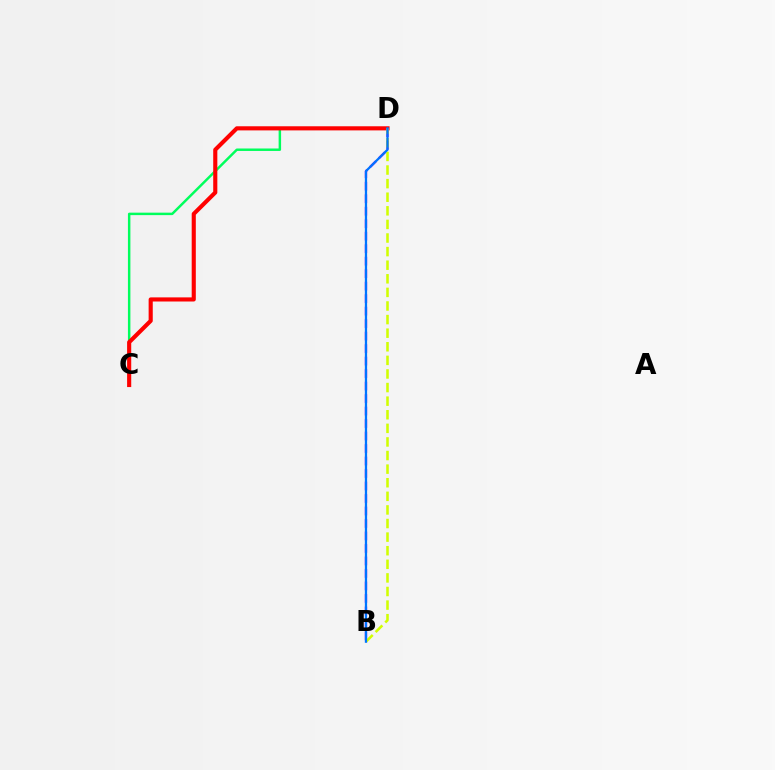{('C', 'D'): [{'color': '#00ff5c', 'line_style': 'solid', 'thickness': 1.78}, {'color': '#ff0000', 'line_style': 'solid', 'thickness': 2.97}], ('B', 'D'): [{'color': '#b900ff', 'line_style': 'dashed', 'thickness': 1.7}, {'color': '#d1ff00', 'line_style': 'dashed', 'thickness': 1.85}, {'color': '#0074ff', 'line_style': 'solid', 'thickness': 1.63}]}